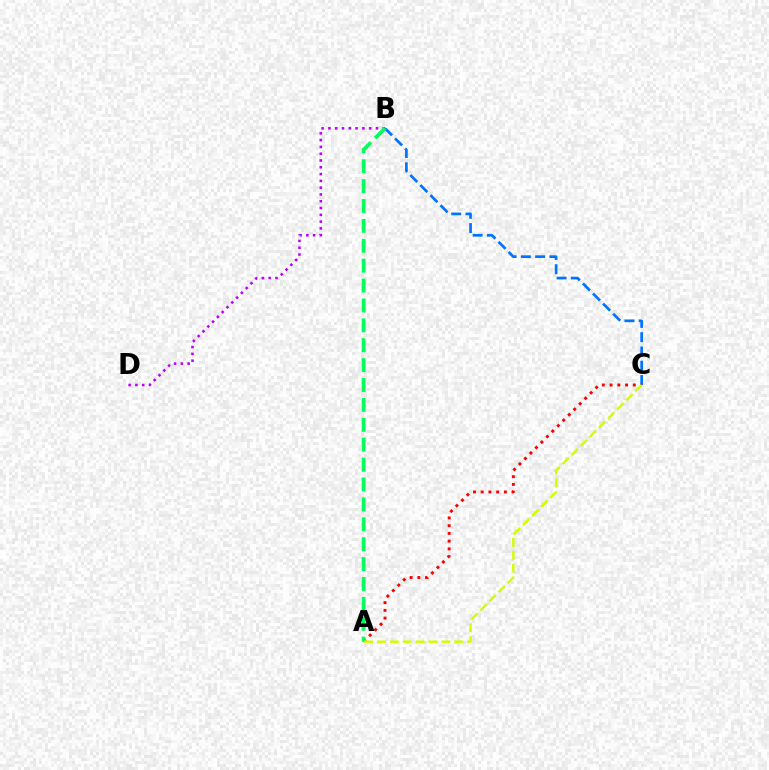{('B', 'D'): [{'color': '#b900ff', 'line_style': 'dotted', 'thickness': 1.84}], ('B', 'C'): [{'color': '#0074ff', 'line_style': 'dashed', 'thickness': 1.94}], ('A', 'C'): [{'color': '#ff0000', 'line_style': 'dotted', 'thickness': 2.1}, {'color': '#d1ff00', 'line_style': 'dashed', 'thickness': 1.75}], ('A', 'B'): [{'color': '#00ff5c', 'line_style': 'dashed', 'thickness': 2.7}]}